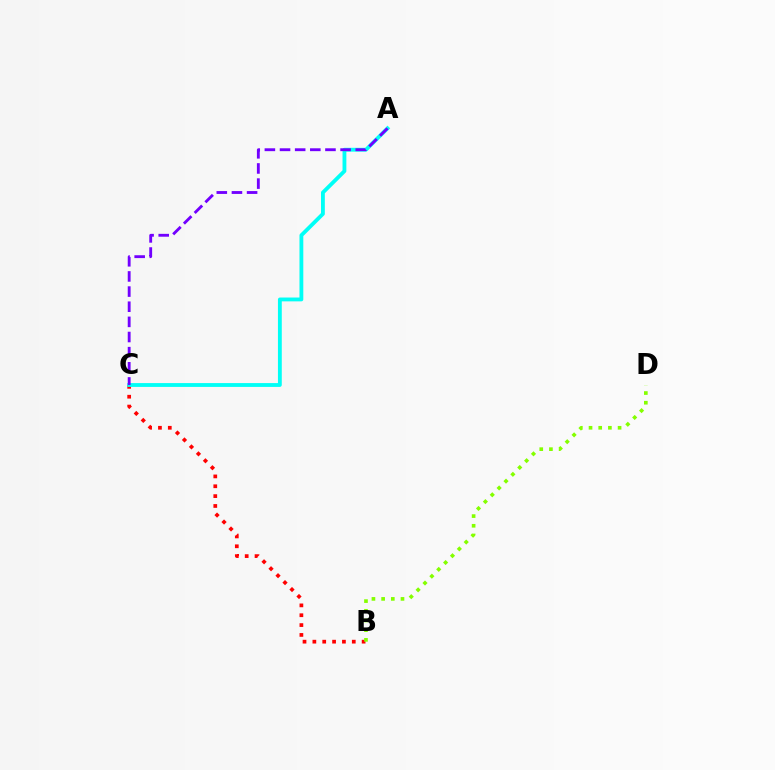{('B', 'C'): [{'color': '#ff0000', 'line_style': 'dotted', 'thickness': 2.68}], ('B', 'D'): [{'color': '#84ff00', 'line_style': 'dotted', 'thickness': 2.63}], ('A', 'C'): [{'color': '#00fff6', 'line_style': 'solid', 'thickness': 2.76}, {'color': '#7200ff', 'line_style': 'dashed', 'thickness': 2.06}]}